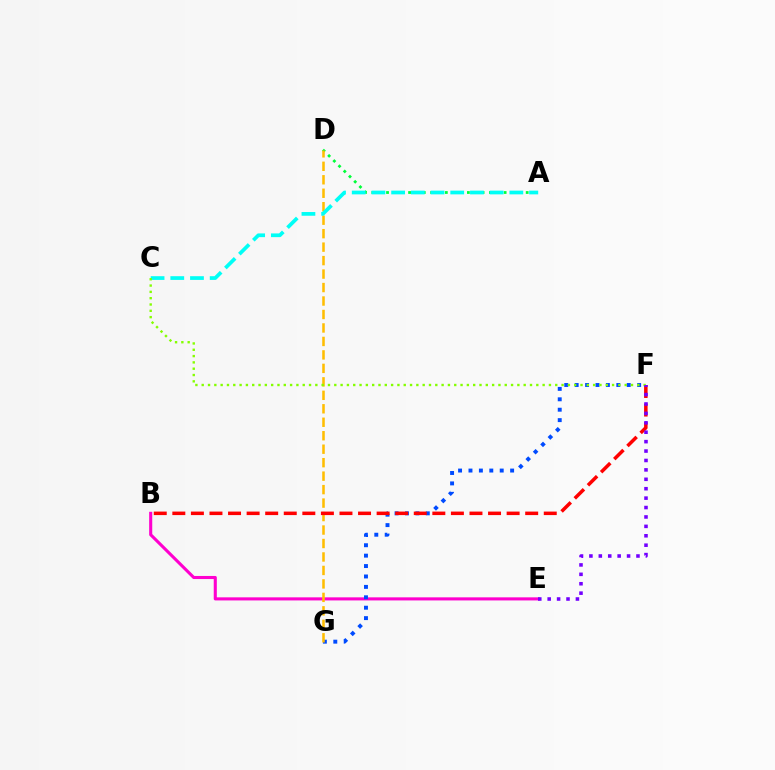{('B', 'E'): [{'color': '#ff00cf', 'line_style': 'solid', 'thickness': 2.22}], ('A', 'D'): [{'color': '#00ff39', 'line_style': 'dotted', 'thickness': 2.0}], ('F', 'G'): [{'color': '#004bff', 'line_style': 'dotted', 'thickness': 2.83}], ('D', 'G'): [{'color': '#ffbd00', 'line_style': 'dashed', 'thickness': 1.83}], ('B', 'F'): [{'color': '#ff0000', 'line_style': 'dashed', 'thickness': 2.52}], ('A', 'C'): [{'color': '#00fff6', 'line_style': 'dashed', 'thickness': 2.68}], ('C', 'F'): [{'color': '#84ff00', 'line_style': 'dotted', 'thickness': 1.72}], ('E', 'F'): [{'color': '#7200ff', 'line_style': 'dotted', 'thickness': 2.56}]}